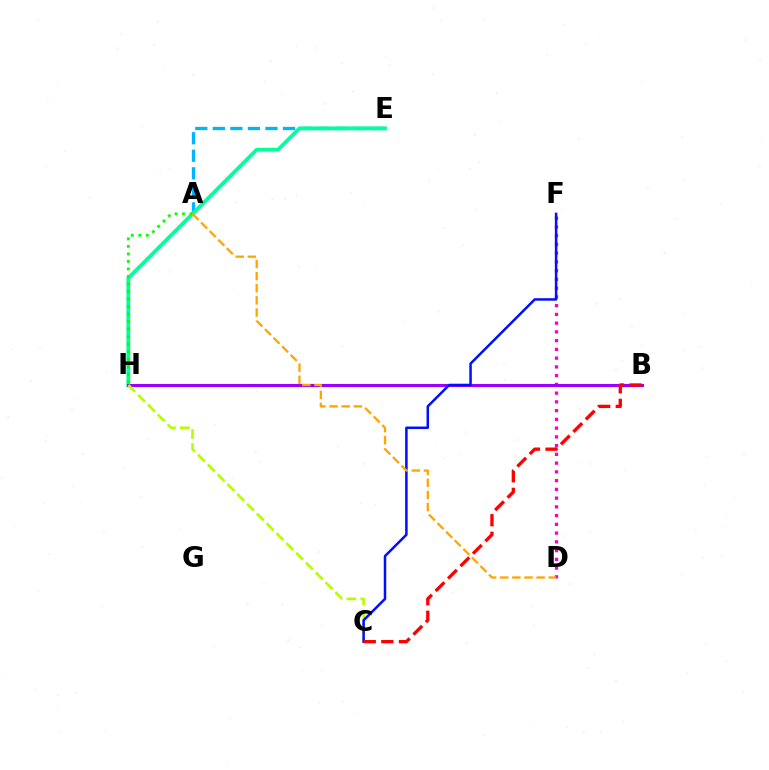{('A', 'E'): [{'color': '#00b5ff', 'line_style': 'dashed', 'thickness': 2.38}], ('D', 'F'): [{'color': '#ff00bd', 'line_style': 'dotted', 'thickness': 2.38}], ('E', 'H'): [{'color': '#00ff9d', 'line_style': 'solid', 'thickness': 2.74}], ('B', 'H'): [{'color': '#9b00ff', 'line_style': 'solid', 'thickness': 2.2}], ('C', 'H'): [{'color': '#b3ff00', 'line_style': 'dashed', 'thickness': 1.89}], ('A', 'H'): [{'color': '#08ff00', 'line_style': 'dotted', 'thickness': 2.04}], ('C', 'F'): [{'color': '#0010ff', 'line_style': 'solid', 'thickness': 1.81}], ('A', 'D'): [{'color': '#ffa500', 'line_style': 'dashed', 'thickness': 1.65}], ('B', 'C'): [{'color': '#ff0000', 'line_style': 'dashed', 'thickness': 2.39}]}